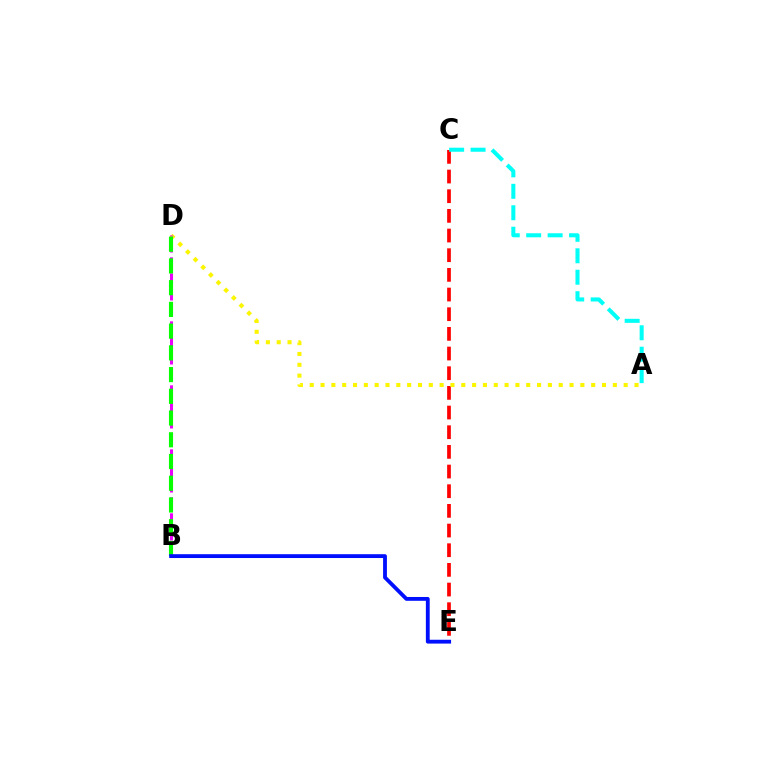{('C', 'E'): [{'color': '#ff0000', 'line_style': 'dashed', 'thickness': 2.67}], ('A', 'D'): [{'color': '#fcf500', 'line_style': 'dotted', 'thickness': 2.94}], ('B', 'D'): [{'color': '#ee00ff', 'line_style': 'dashed', 'thickness': 2.17}, {'color': '#08ff00', 'line_style': 'dashed', 'thickness': 2.95}], ('B', 'E'): [{'color': '#0010ff', 'line_style': 'solid', 'thickness': 2.76}], ('A', 'C'): [{'color': '#00fff6', 'line_style': 'dashed', 'thickness': 2.91}]}